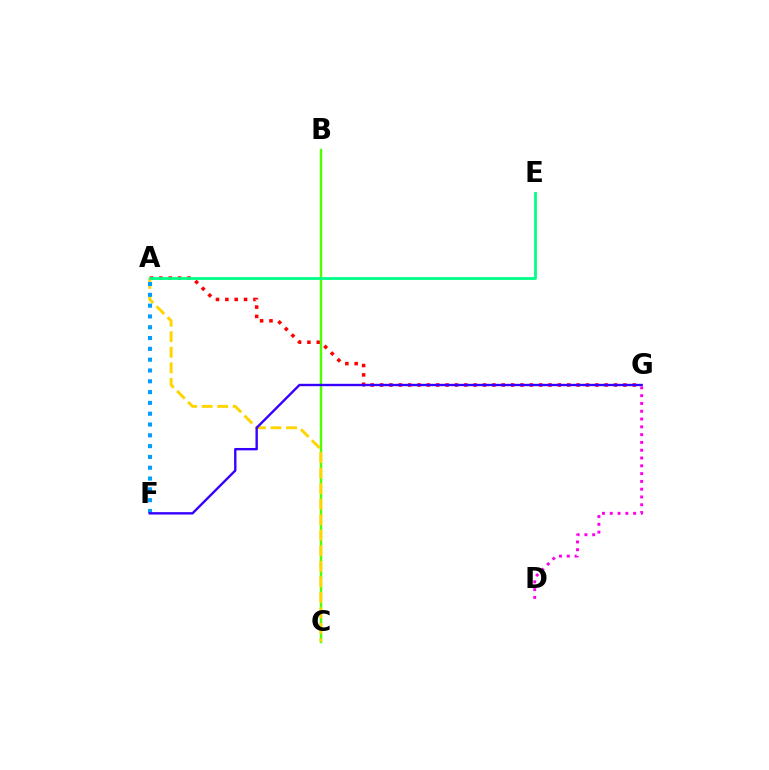{('A', 'G'): [{'color': '#ff0000', 'line_style': 'dotted', 'thickness': 2.54}], ('B', 'C'): [{'color': '#4fff00', 'line_style': 'solid', 'thickness': 1.76}], ('A', 'C'): [{'color': '#ffd500', 'line_style': 'dashed', 'thickness': 2.11}], ('A', 'F'): [{'color': '#009eff', 'line_style': 'dotted', 'thickness': 2.94}], ('F', 'G'): [{'color': '#3700ff', 'line_style': 'solid', 'thickness': 1.72}], ('D', 'G'): [{'color': '#ff00ed', 'line_style': 'dotted', 'thickness': 2.12}], ('A', 'E'): [{'color': '#00ff86', 'line_style': 'solid', 'thickness': 2.03}]}